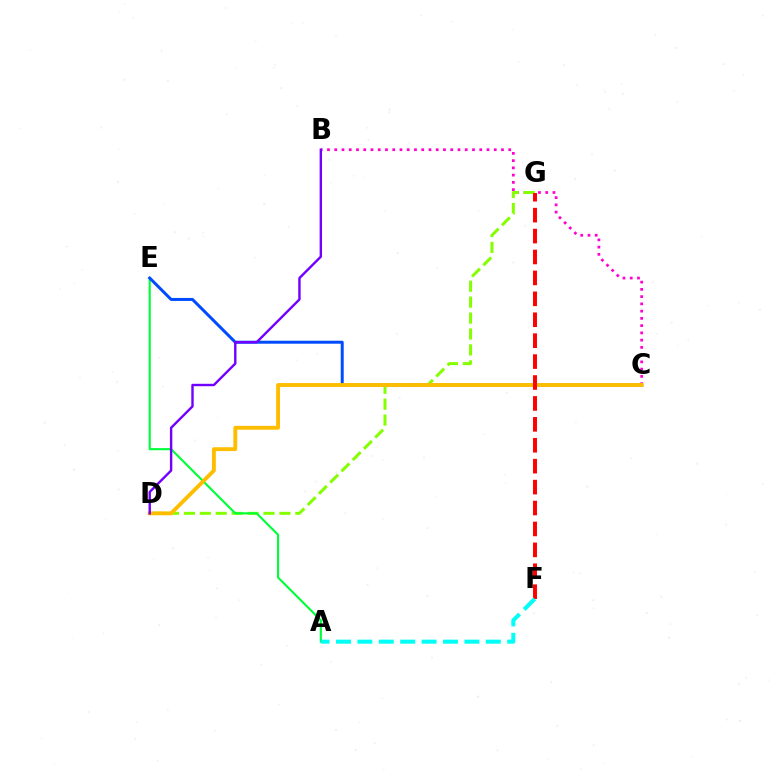{('B', 'C'): [{'color': '#ff00cf', 'line_style': 'dotted', 'thickness': 1.97}], ('D', 'G'): [{'color': '#84ff00', 'line_style': 'dashed', 'thickness': 2.16}], ('A', 'E'): [{'color': '#00ff39', 'line_style': 'solid', 'thickness': 1.53}], ('C', 'E'): [{'color': '#004bff', 'line_style': 'solid', 'thickness': 2.15}], ('C', 'D'): [{'color': '#ffbd00', 'line_style': 'solid', 'thickness': 2.79}], ('F', 'G'): [{'color': '#ff0000', 'line_style': 'dashed', 'thickness': 2.84}], ('A', 'F'): [{'color': '#00fff6', 'line_style': 'dashed', 'thickness': 2.91}], ('B', 'D'): [{'color': '#7200ff', 'line_style': 'solid', 'thickness': 1.73}]}